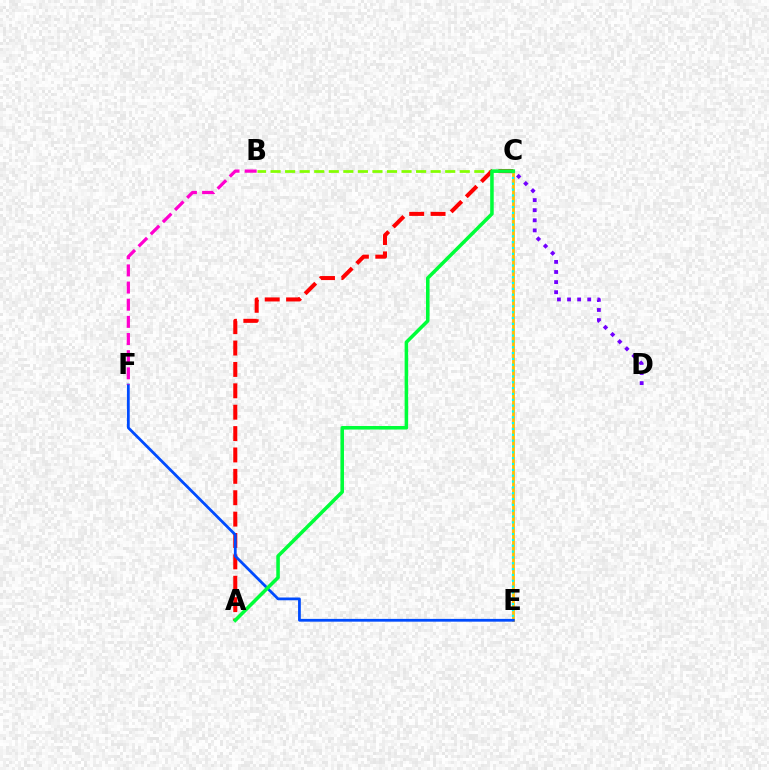{('B', 'C'): [{'color': '#84ff00', 'line_style': 'dashed', 'thickness': 1.98}], ('A', 'C'): [{'color': '#ff0000', 'line_style': 'dashed', 'thickness': 2.9}, {'color': '#00ff39', 'line_style': 'solid', 'thickness': 2.55}], ('C', 'E'): [{'color': '#ffbd00', 'line_style': 'solid', 'thickness': 2.02}, {'color': '#00fff6', 'line_style': 'dotted', 'thickness': 1.59}], ('E', 'F'): [{'color': '#004bff', 'line_style': 'solid', 'thickness': 2.0}], ('C', 'D'): [{'color': '#7200ff', 'line_style': 'dotted', 'thickness': 2.74}], ('B', 'F'): [{'color': '#ff00cf', 'line_style': 'dashed', 'thickness': 2.33}]}